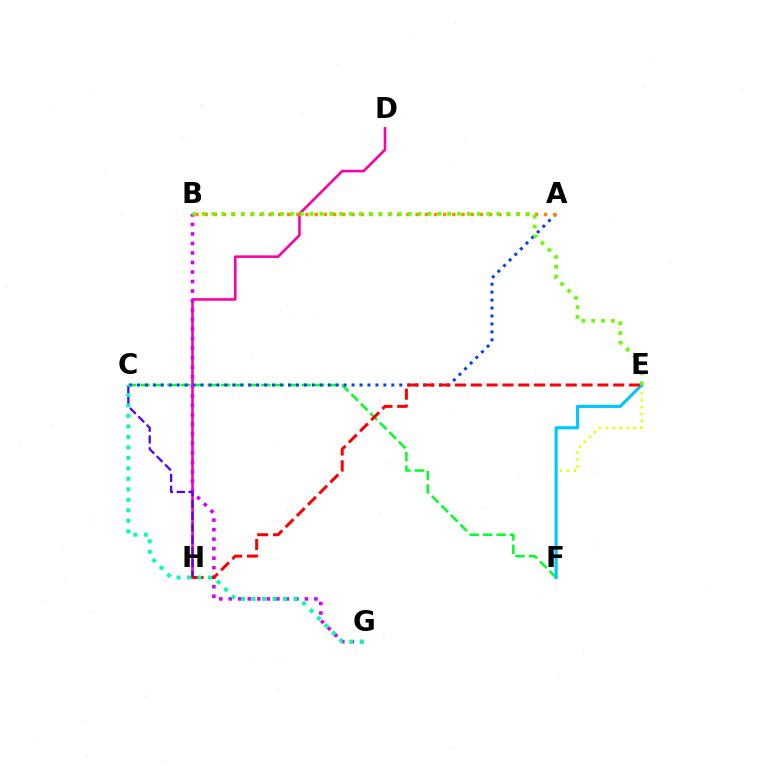{('E', 'F'): [{'color': '#eeff00', 'line_style': 'dotted', 'thickness': 1.88}, {'color': '#00c7ff', 'line_style': 'solid', 'thickness': 2.26}], ('D', 'H'): [{'color': '#ff00a0', 'line_style': 'solid', 'thickness': 1.87}], ('C', 'F'): [{'color': '#00ff27', 'line_style': 'dashed', 'thickness': 1.82}], ('A', 'C'): [{'color': '#003fff', 'line_style': 'dotted', 'thickness': 2.16}], ('B', 'G'): [{'color': '#d600ff', 'line_style': 'dotted', 'thickness': 2.59}], ('A', 'B'): [{'color': '#ff8800', 'line_style': 'dotted', 'thickness': 2.49}], ('C', 'H'): [{'color': '#4f00ff', 'line_style': 'dashed', 'thickness': 1.61}], ('E', 'H'): [{'color': '#ff0000', 'line_style': 'dashed', 'thickness': 2.15}], ('C', 'G'): [{'color': '#00ffaf', 'line_style': 'dotted', 'thickness': 2.85}], ('B', 'E'): [{'color': '#66ff00', 'line_style': 'dotted', 'thickness': 2.67}]}